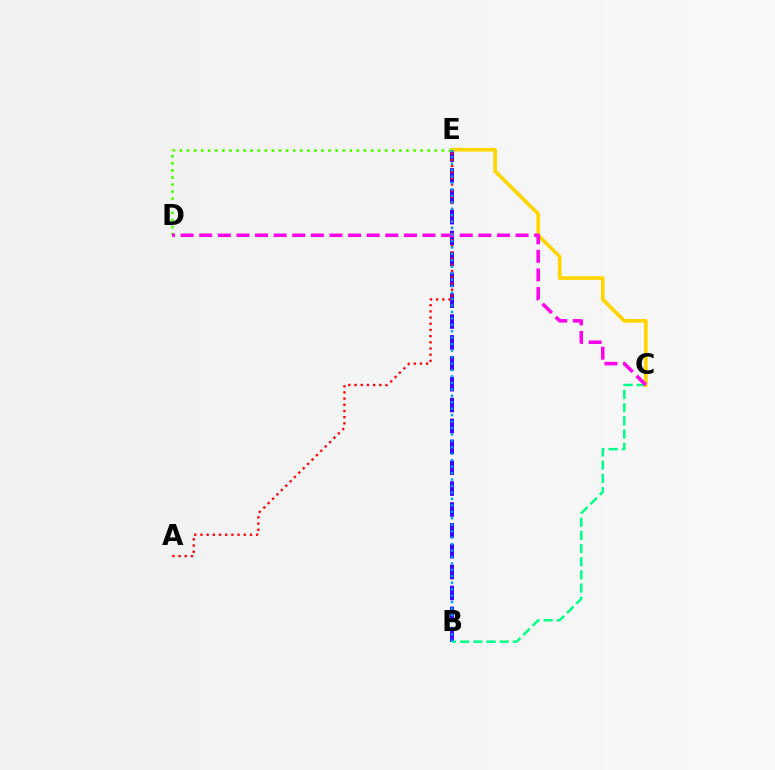{('B', 'E'): [{'color': '#3700ff', 'line_style': 'dashed', 'thickness': 2.84}, {'color': '#009eff', 'line_style': 'dotted', 'thickness': 1.75}], ('B', 'C'): [{'color': '#00ff86', 'line_style': 'dashed', 'thickness': 1.79}], ('C', 'E'): [{'color': '#ffd500', 'line_style': 'solid', 'thickness': 2.65}], ('D', 'E'): [{'color': '#4fff00', 'line_style': 'dotted', 'thickness': 1.92}], ('A', 'E'): [{'color': '#ff0000', 'line_style': 'dotted', 'thickness': 1.68}], ('C', 'D'): [{'color': '#ff00ed', 'line_style': 'dashed', 'thickness': 2.53}]}